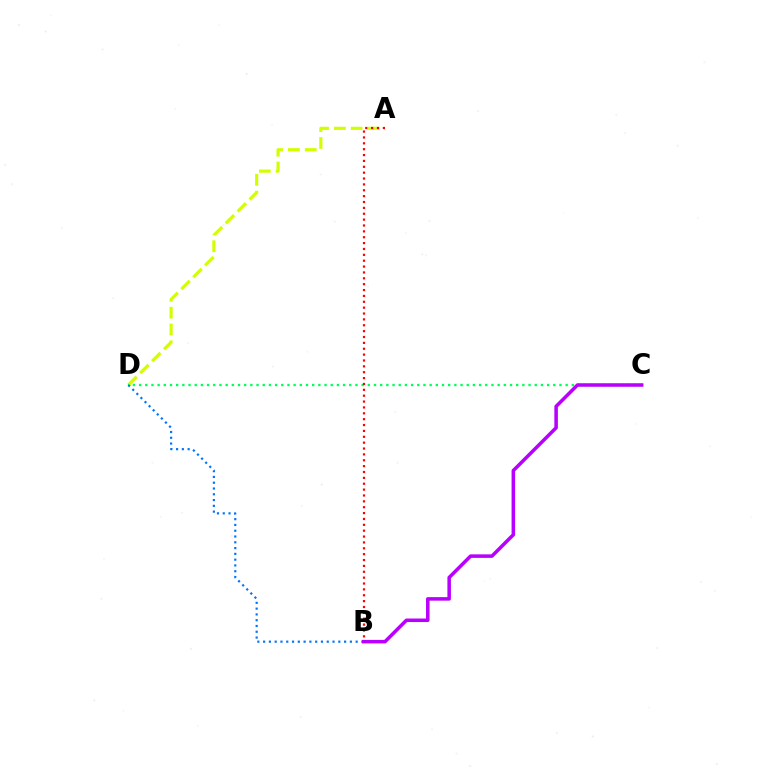{('A', 'D'): [{'color': '#d1ff00', 'line_style': 'dashed', 'thickness': 2.29}], ('C', 'D'): [{'color': '#00ff5c', 'line_style': 'dotted', 'thickness': 1.68}], ('B', 'D'): [{'color': '#0074ff', 'line_style': 'dotted', 'thickness': 1.57}], ('B', 'C'): [{'color': '#b900ff', 'line_style': 'solid', 'thickness': 2.54}], ('A', 'B'): [{'color': '#ff0000', 'line_style': 'dotted', 'thickness': 1.59}]}